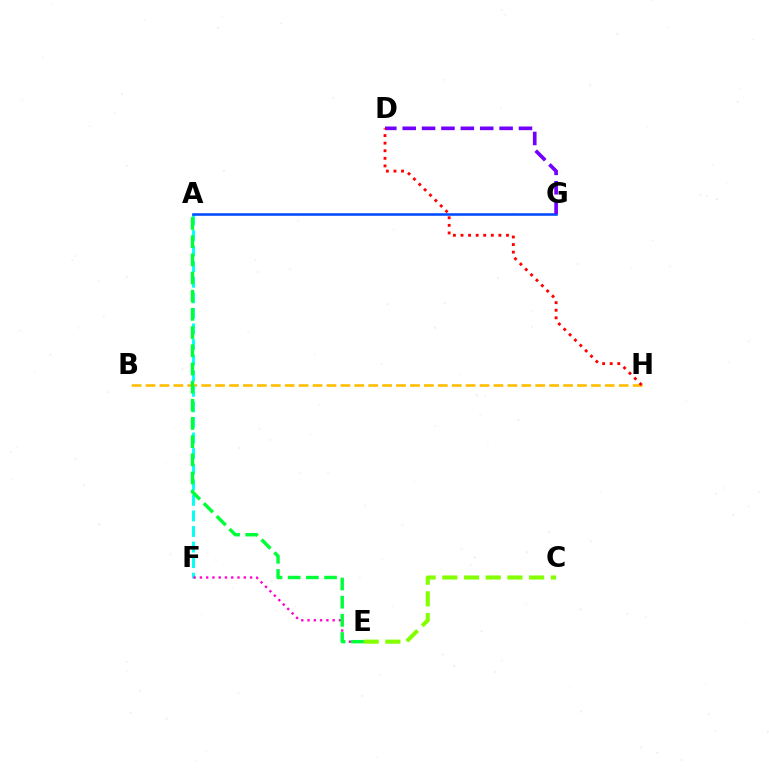{('B', 'H'): [{'color': '#ffbd00', 'line_style': 'dashed', 'thickness': 1.89}], ('A', 'F'): [{'color': '#00fff6', 'line_style': 'dashed', 'thickness': 2.12}], ('A', 'G'): [{'color': '#004bff', 'line_style': 'solid', 'thickness': 1.86}], ('D', 'G'): [{'color': '#7200ff', 'line_style': 'dashed', 'thickness': 2.63}], ('D', 'H'): [{'color': '#ff0000', 'line_style': 'dotted', 'thickness': 2.06}], ('E', 'F'): [{'color': '#ff00cf', 'line_style': 'dotted', 'thickness': 1.7}], ('C', 'E'): [{'color': '#84ff00', 'line_style': 'dashed', 'thickness': 2.95}], ('A', 'E'): [{'color': '#00ff39', 'line_style': 'dashed', 'thickness': 2.47}]}